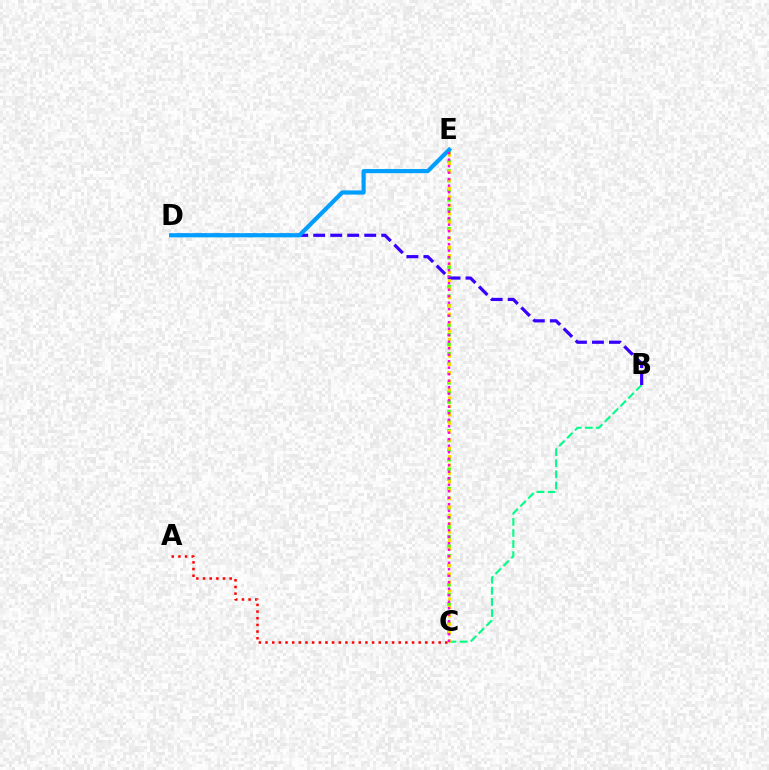{('B', 'C'): [{'color': '#00ff86', 'line_style': 'dashed', 'thickness': 1.51}], ('A', 'C'): [{'color': '#ff0000', 'line_style': 'dotted', 'thickness': 1.81}], ('C', 'E'): [{'color': '#4fff00', 'line_style': 'dotted', 'thickness': 2.61}, {'color': '#ffd500', 'line_style': 'dotted', 'thickness': 2.28}, {'color': '#ff00ed', 'line_style': 'dotted', 'thickness': 1.77}], ('B', 'D'): [{'color': '#3700ff', 'line_style': 'dashed', 'thickness': 2.31}], ('D', 'E'): [{'color': '#009eff', 'line_style': 'solid', 'thickness': 2.99}]}